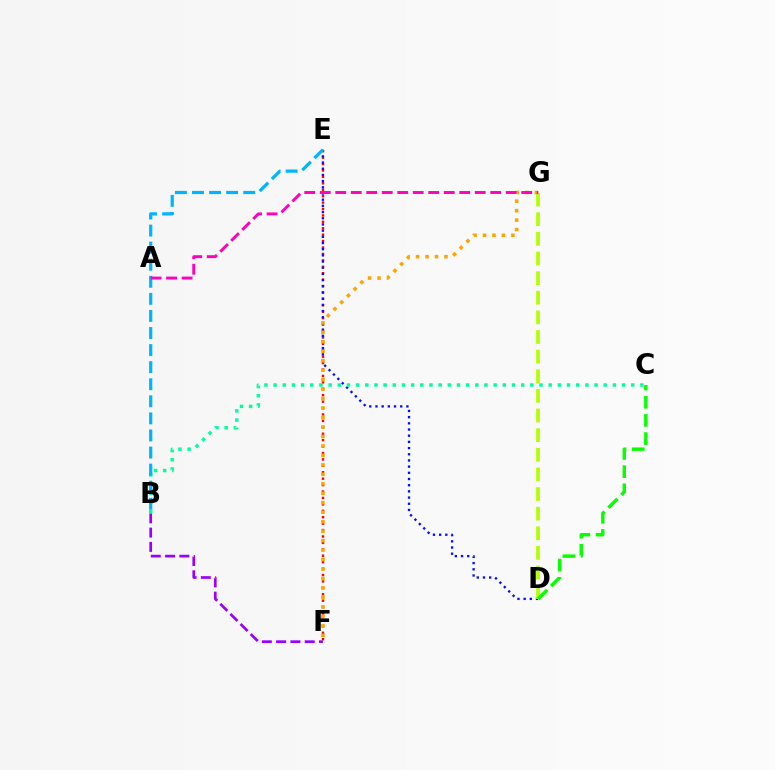{('E', 'F'): [{'color': '#ff0000', 'line_style': 'dotted', 'thickness': 1.74}], ('B', 'F'): [{'color': '#9b00ff', 'line_style': 'dashed', 'thickness': 1.94}], ('D', 'E'): [{'color': '#0010ff', 'line_style': 'dotted', 'thickness': 1.68}], ('B', 'C'): [{'color': '#00ff9d', 'line_style': 'dotted', 'thickness': 2.49}], ('D', 'G'): [{'color': '#b3ff00', 'line_style': 'dashed', 'thickness': 2.67}], ('C', 'D'): [{'color': '#08ff00', 'line_style': 'dashed', 'thickness': 2.47}], ('F', 'G'): [{'color': '#ffa500', 'line_style': 'dotted', 'thickness': 2.57}], ('B', 'E'): [{'color': '#00b5ff', 'line_style': 'dashed', 'thickness': 2.32}], ('A', 'G'): [{'color': '#ff00bd', 'line_style': 'dashed', 'thickness': 2.11}]}